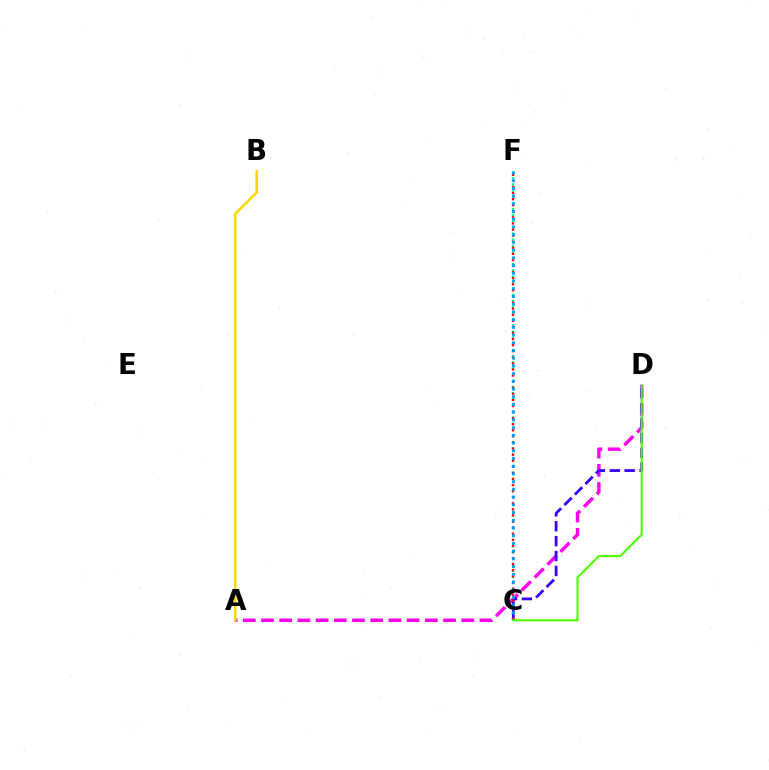{('A', 'D'): [{'color': '#ff00ed', 'line_style': 'dashed', 'thickness': 2.47}], ('C', 'F'): [{'color': '#00ff86', 'line_style': 'dotted', 'thickness': 1.67}, {'color': '#ff0000', 'line_style': 'dotted', 'thickness': 1.65}, {'color': '#009eff', 'line_style': 'dotted', 'thickness': 2.1}], ('A', 'B'): [{'color': '#ffd500', 'line_style': 'solid', 'thickness': 1.79}], ('C', 'D'): [{'color': '#3700ff', 'line_style': 'dashed', 'thickness': 2.02}, {'color': '#4fff00', 'line_style': 'solid', 'thickness': 1.52}]}